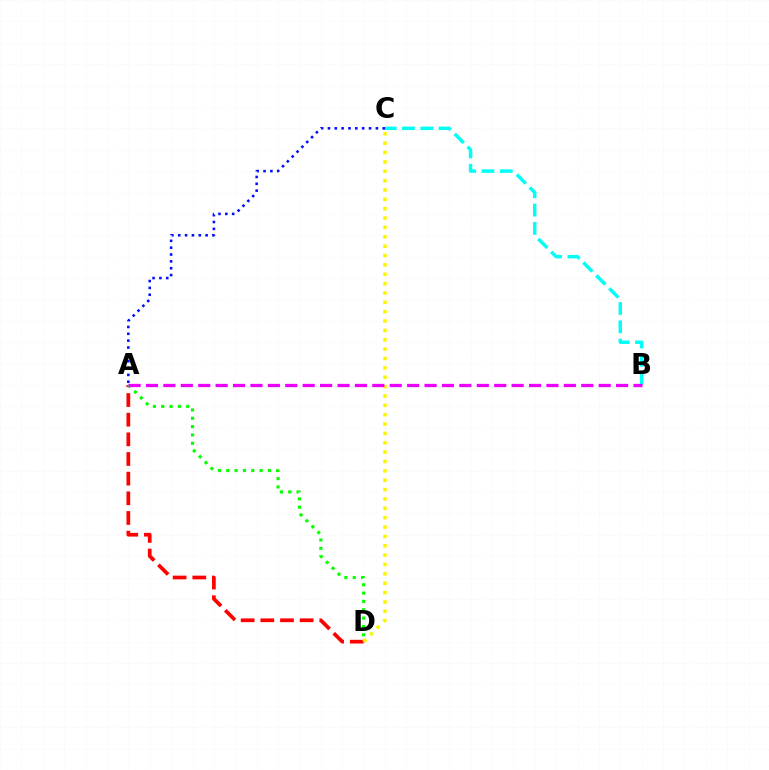{('B', 'C'): [{'color': '#00fff6', 'line_style': 'dashed', 'thickness': 2.49}], ('A', 'D'): [{'color': '#ff0000', 'line_style': 'dashed', 'thickness': 2.67}, {'color': '#08ff00', 'line_style': 'dotted', 'thickness': 2.26}], ('C', 'D'): [{'color': '#fcf500', 'line_style': 'dotted', 'thickness': 2.54}], ('A', 'C'): [{'color': '#0010ff', 'line_style': 'dotted', 'thickness': 1.86}], ('A', 'B'): [{'color': '#ee00ff', 'line_style': 'dashed', 'thickness': 2.37}]}